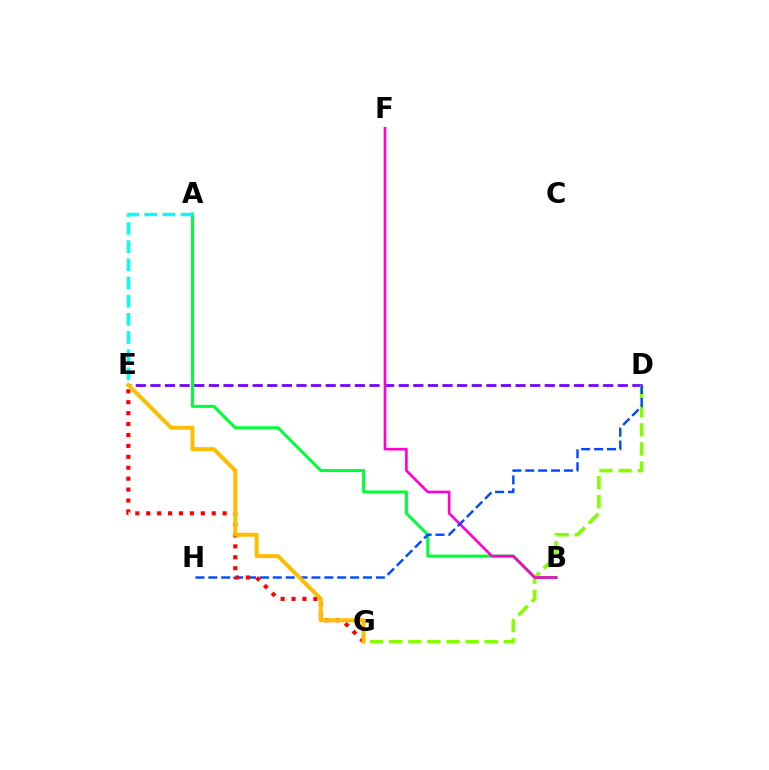{('D', 'E'): [{'color': '#7200ff', 'line_style': 'dashed', 'thickness': 1.98}], ('A', 'B'): [{'color': '#00ff39', 'line_style': 'solid', 'thickness': 2.19}], ('D', 'G'): [{'color': '#84ff00', 'line_style': 'dashed', 'thickness': 2.59}], ('B', 'F'): [{'color': '#ff00cf', 'line_style': 'solid', 'thickness': 1.9}], ('D', 'H'): [{'color': '#004bff', 'line_style': 'dashed', 'thickness': 1.75}], ('E', 'G'): [{'color': '#ff0000', 'line_style': 'dotted', 'thickness': 2.97}, {'color': '#ffbd00', 'line_style': 'solid', 'thickness': 2.88}], ('A', 'E'): [{'color': '#00fff6', 'line_style': 'dashed', 'thickness': 2.47}]}